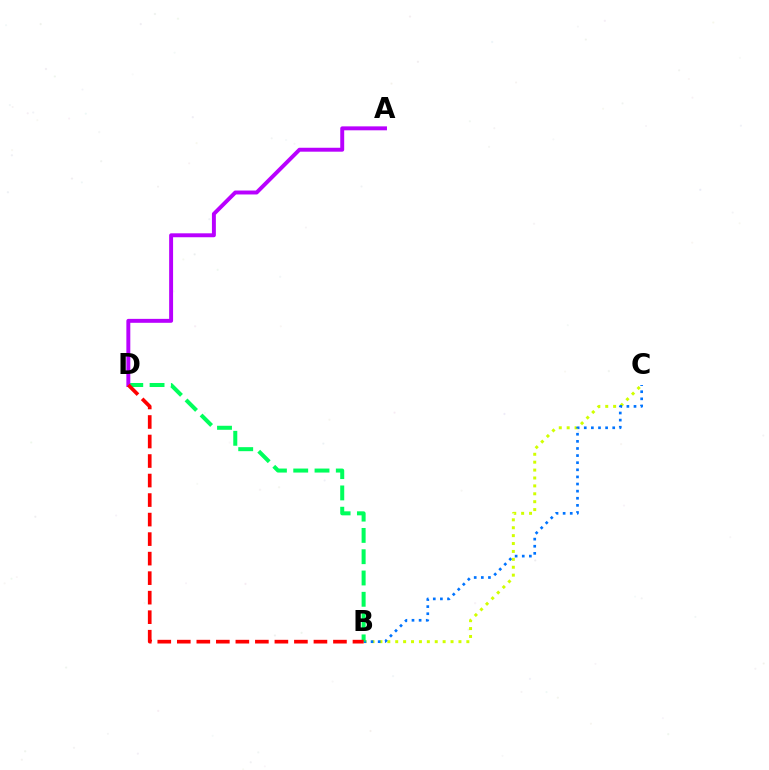{('B', 'C'): [{'color': '#d1ff00', 'line_style': 'dotted', 'thickness': 2.15}, {'color': '#0074ff', 'line_style': 'dotted', 'thickness': 1.93}], ('B', 'D'): [{'color': '#00ff5c', 'line_style': 'dashed', 'thickness': 2.89}, {'color': '#ff0000', 'line_style': 'dashed', 'thickness': 2.65}], ('A', 'D'): [{'color': '#b900ff', 'line_style': 'solid', 'thickness': 2.83}]}